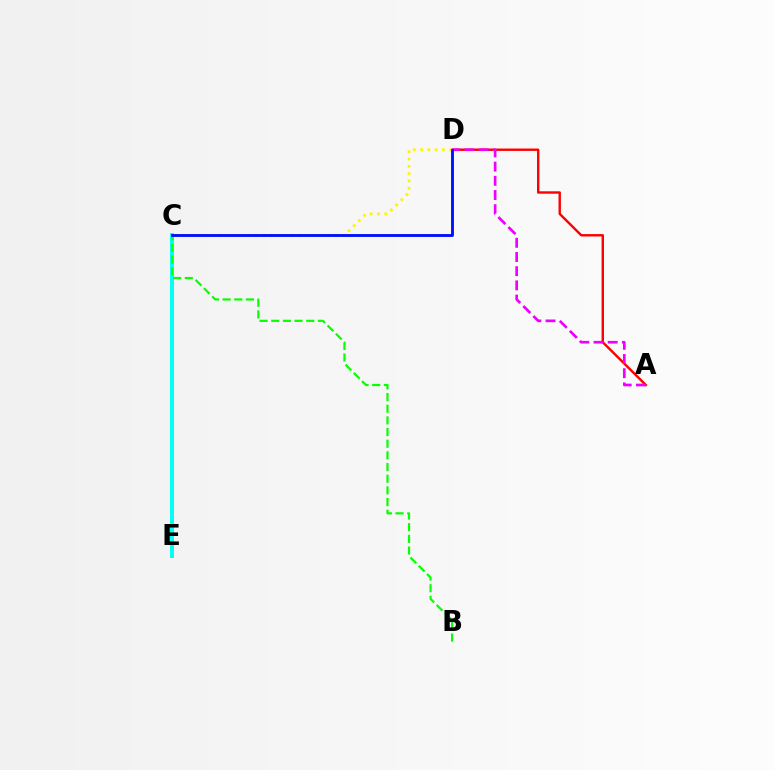{('C', 'E'): [{'color': '#00fff6', 'line_style': 'solid', 'thickness': 2.85}], ('B', 'C'): [{'color': '#08ff00', 'line_style': 'dashed', 'thickness': 1.58}], ('A', 'D'): [{'color': '#ff0000', 'line_style': 'solid', 'thickness': 1.74}, {'color': '#ee00ff', 'line_style': 'dashed', 'thickness': 1.93}], ('C', 'D'): [{'color': '#fcf500', 'line_style': 'dotted', 'thickness': 1.98}, {'color': '#0010ff', 'line_style': 'solid', 'thickness': 2.07}]}